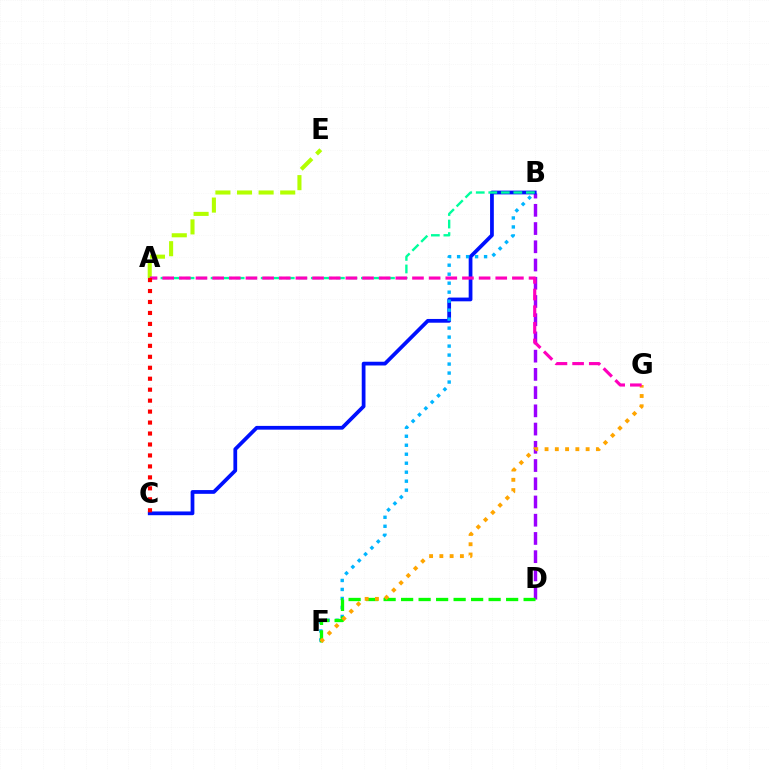{('A', 'E'): [{'color': '#b3ff00', 'line_style': 'dashed', 'thickness': 2.93}], ('B', 'D'): [{'color': '#9b00ff', 'line_style': 'dashed', 'thickness': 2.48}], ('B', 'C'): [{'color': '#0010ff', 'line_style': 'solid', 'thickness': 2.7}], ('B', 'F'): [{'color': '#00b5ff', 'line_style': 'dotted', 'thickness': 2.44}], ('D', 'F'): [{'color': '#08ff00', 'line_style': 'dashed', 'thickness': 2.38}], ('F', 'G'): [{'color': '#ffa500', 'line_style': 'dotted', 'thickness': 2.79}], ('A', 'B'): [{'color': '#00ff9d', 'line_style': 'dashed', 'thickness': 1.7}], ('A', 'G'): [{'color': '#ff00bd', 'line_style': 'dashed', 'thickness': 2.26}], ('A', 'C'): [{'color': '#ff0000', 'line_style': 'dotted', 'thickness': 2.98}]}